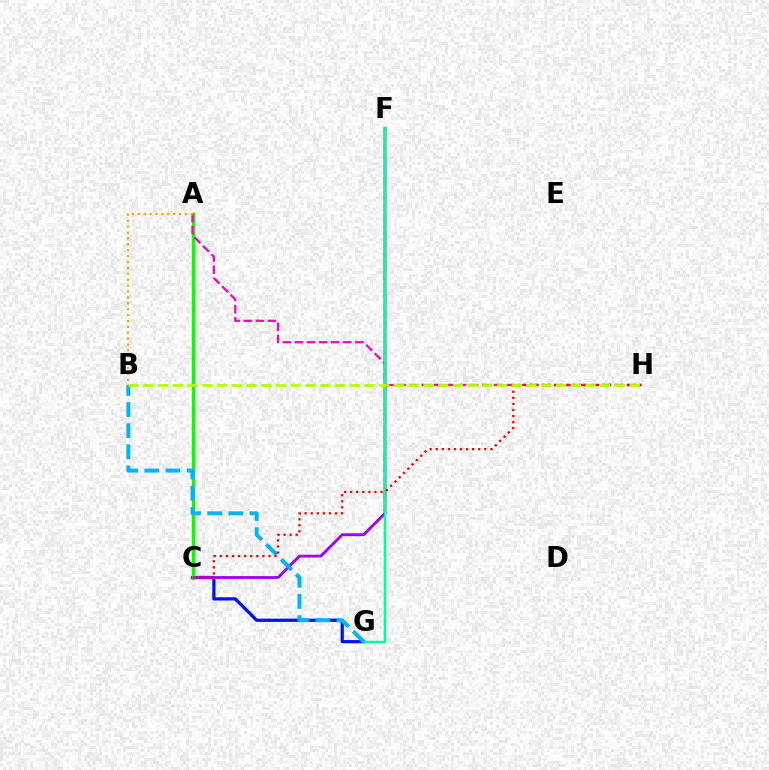{('C', 'G'): [{'color': '#0010ff', 'line_style': 'solid', 'thickness': 2.32}], ('C', 'F'): [{'color': '#9b00ff', 'line_style': 'solid', 'thickness': 2.02}], ('A', 'C'): [{'color': '#08ff00', 'line_style': 'solid', 'thickness': 2.4}], ('A', 'H'): [{'color': '#ff00bd', 'line_style': 'dashed', 'thickness': 1.64}], ('F', 'G'): [{'color': '#00ff9d', 'line_style': 'solid', 'thickness': 1.8}], ('A', 'B'): [{'color': '#ffa500', 'line_style': 'dotted', 'thickness': 1.6}], ('B', 'G'): [{'color': '#00b5ff', 'line_style': 'dashed', 'thickness': 2.87}], ('C', 'H'): [{'color': '#ff0000', 'line_style': 'dotted', 'thickness': 1.65}], ('B', 'H'): [{'color': '#b3ff00', 'line_style': 'dashed', 'thickness': 2.0}]}